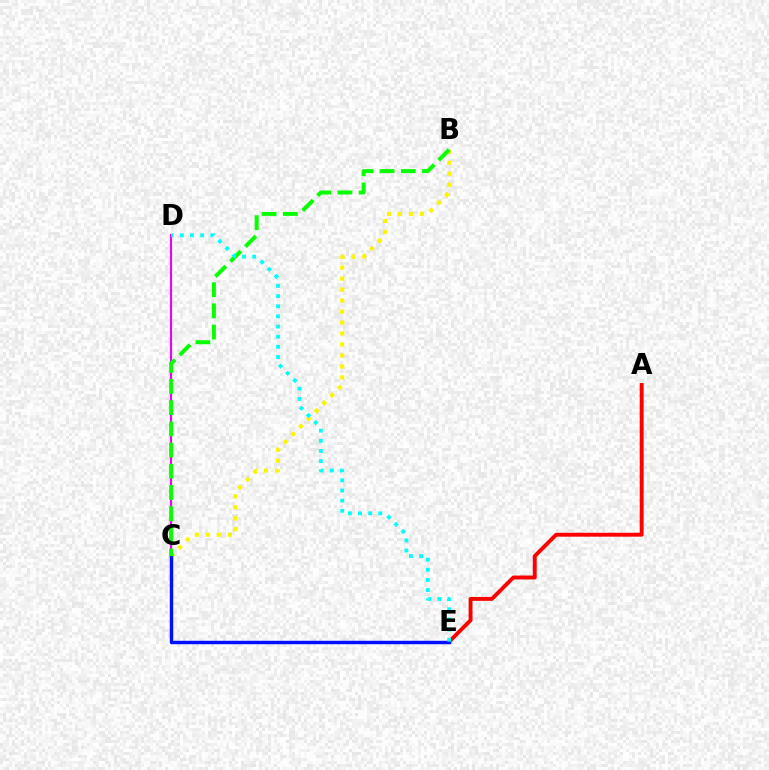{('A', 'E'): [{'color': '#ff0000', 'line_style': 'solid', 'thickness': 2.82}], ('C', 'D'): [{'color': '#ee00ff', 'line_style': 'solid', 'thickness': 1.53}], ('B', 'C'): [{'color': '#fcf500', 'line_style': 'dotted', 'thickness': 2.98}, {'color': '#08ff00', 'line_style': 'dashed', 'thickness': 2.88}], ('C', 'E'): [{'color': '#0010ff', 'line_style': 'solid', 'thickness': 2.47}], ('D', 'E'): [{'color': '#00fff6', 'line_style': 'dotted', 'thickness': 2.76}]}